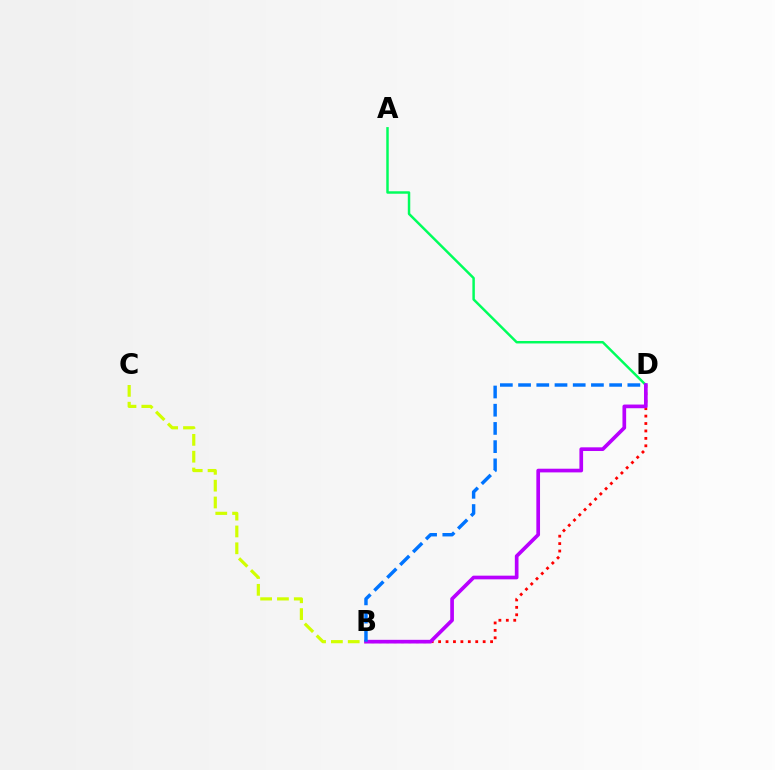{('A', 'D'): [{'color': '#00ff5c', 'line_style': 'solid', 'thickness': 1.78}], ('B', 'D'): [{'color': '#ff0000', 'line_style': 'dotted', 'thickness': 2.02}, {'color': '#b900ff', 'line_style': 'solid', 'thickness': 2.65}, {'color': '#0074ff', 'line_style': 'dashed', 'thickness': 2.47}], ('B', 'C'): [{'color': '#d1ff00', 'line_style': 'dashed', 'thickness': 2.29}]}